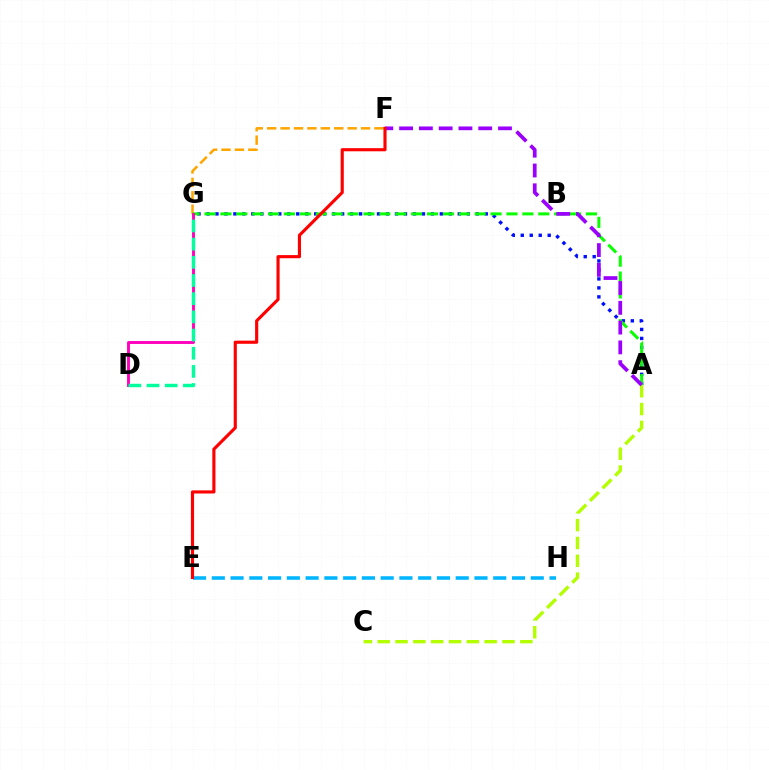{('A', 'G'): [{'color': '#0010ff', 'line_style': 'dotted', 'thickness': 2.44}, {'color': '#08ff00', 'line_style': 'dashed', 'thickness': 2.16}], ('F', 'G'): [{'color': '#ffa500', 'line_style': 'dashed', 'thickness': 1.82}], ('A', 'C'): [{'color': '#b3ff00', 'line_style': 'dashed', 'thickness': 2.42}], ('A', 'F'): [{'color': '#9b00ff', 'line_style': 'dashed', 'thickness': 2.69}], ('E', 'H'): [{'color': '#00b5ff', 'line_style': 'dashed', 'thickness': 2.55}], ('D', 'G'): [{'color': '#ff00bd', 'line_style': 'solid', 'thickness': 2.1}, {'color': '#00ff9d', 'line_style': 'dashed', 'thickness': 2.47}], ('E', 'F'): [{'color': '#ff0000', 'line_style': 'solid', 'thickness': 2.26}]}